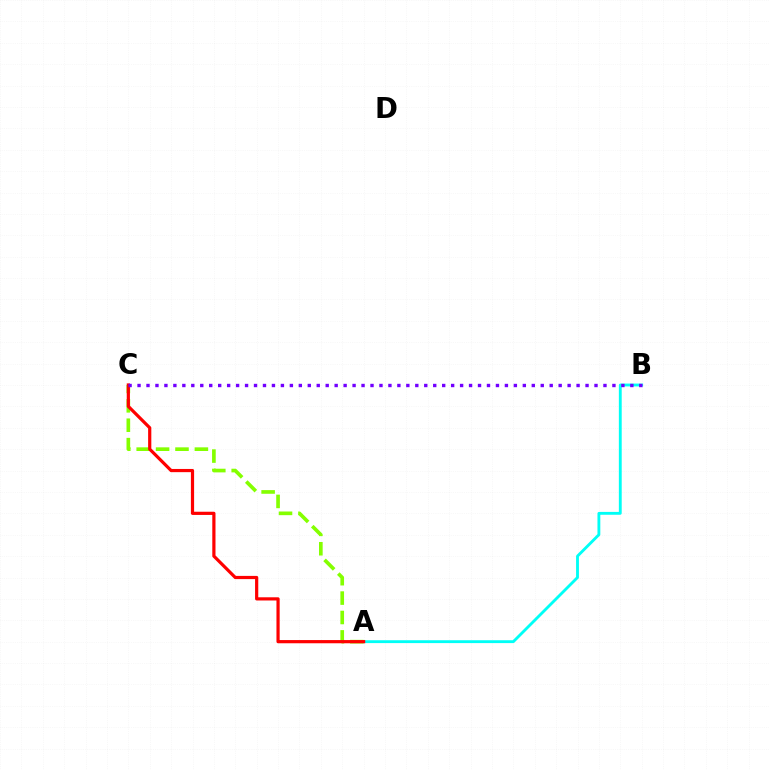{('A', 'B'): [{'color': '#00fff6', 'line_style': 'solid', 'thickness': 2.06}], ('A', 'C'): [{'color': '#84ff00', 'line_style': 'dashed', 'thickness': 2.64}, {'color': '#ff0000', 'line_style': 'solid', 'thickness': 2.3}], ('B', 'C'): [{'color': '#7200ff', 'line_style': 'dotted', 'thickness': 2.43}]}